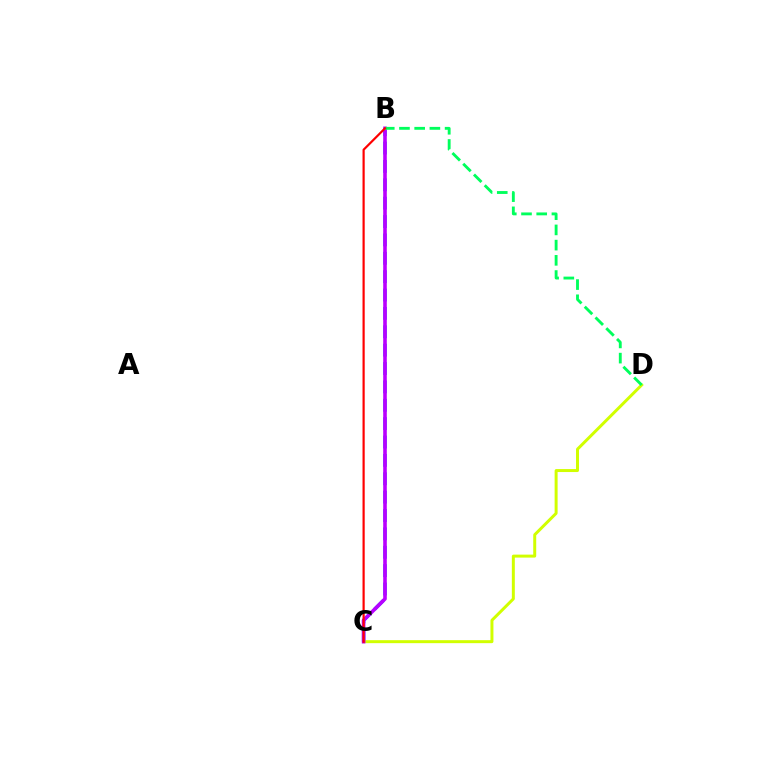{('B', 'C'): [{'color': '#0074ff', 'line_style': 'dashed', 'thickness': 2.5}, {'color': '#b900ff', 'line_style': 'solid', 'thickness': 2.59}, {'color': '#ff0000', 'line_style': 'solid', 'thickness': 1.58}], ('C', 'D'): [{'color': '#d1ff00', 'line_style': 'solid', 'thickness': 2.14}], ('B', 'D'): [{'color': '#00ff5c', 'line_style': 'dashed', 'thickness': 2.07}]}